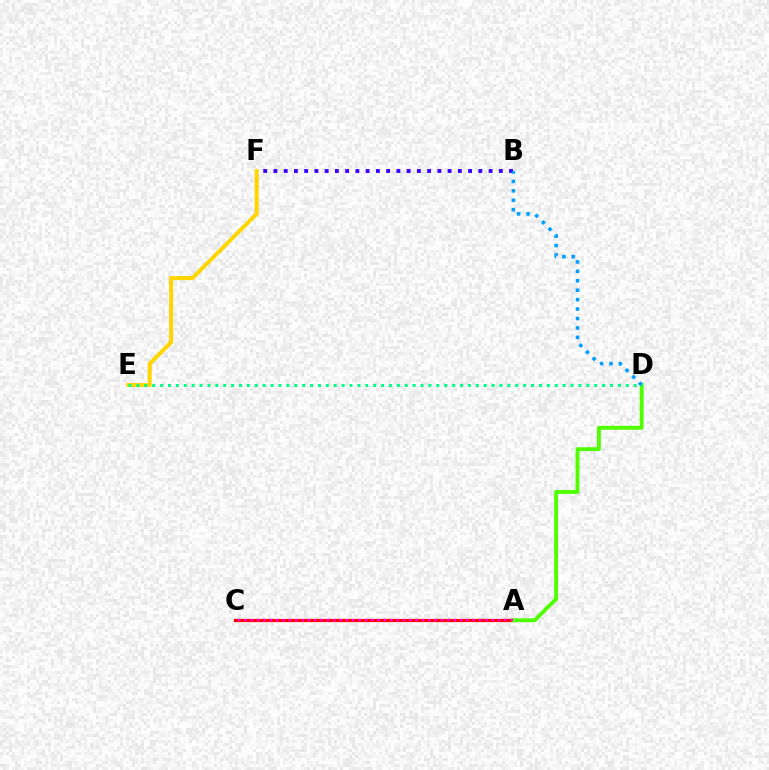{('A', 'C'): [{'color': '#ff0000', 'line_style': 'solid', 'thickness': 2.27}, {'color': '#ff00ed', 'line_style': 'dotted', 'thickness': 1.72}], ('A', 'D'): [{'color': '#4fff00', 'line_style': 'solid', 'thickness': 2.8}], ('B', 'F'): [{'color': '#3700ff', 'line_style': 'dotted', 'thickness': 2.78}], ('B', 'D'): [{'color': '#009eff', 'line_style': 'dotted', 'thickness': 2.56}], ('E', 'F'): [{'color': '#ffd500', 'line_style': 'solid', 'thickness': 2.87}], ('D', 'E'): [{'color': '#00ff86', 'line_style': 'dotted', 'thickness': 2.14}]}